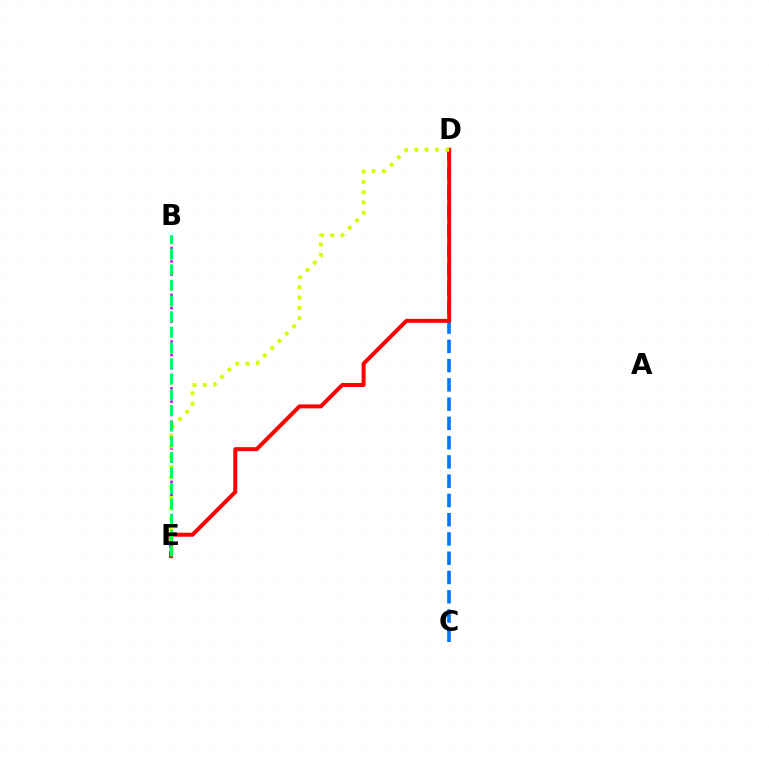{('B', 'E'): [{'color': '#b900ff', 'line_style': 'dotted', 'thickness': 1.81}, {'color': '#00ff5c', 'line_style': 'dashed', 'thickness': 2.12}], ('C', 'D'): [{'color': '#0074ff', 'line_style': 'dashed', 'thickness': 2.62}], ('D', 'E'): [{'color': '#ff0000', 'line_style': 'solid', 'thickness': 2.86}, {'color': '#d1ff00', 'line_style': 'dotted', 'thickness': 2.8}]}